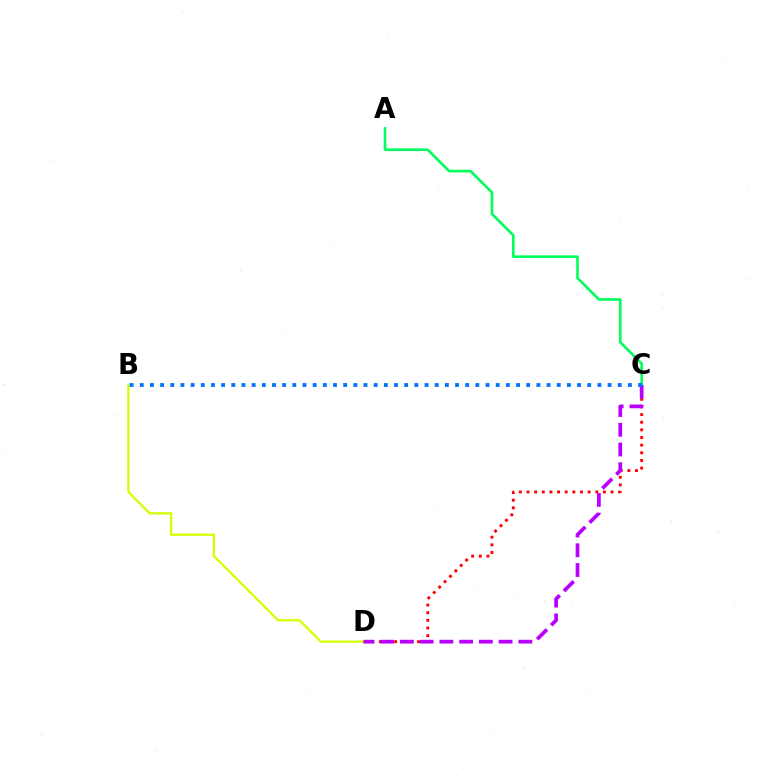{('A', 'C'): [{'color': '#00ff5c', 'line_style': 'solid', 'thickness': 1.89}], ('B', 'D'): [{'color': '#d1ff00', 'line_style': 'solid', 'thickness': 1.62}], ('C', 'D'): [{'color': '#ff0000', 'line_style': 'dotted', 'thickness': 2.08}, {'color': '#b900ff', 'line_style': 'dashed', 'thickness': 2.68}], ('B', 'C'): [{'color': '#0074ff', 'line_style': 'dotted', 'thickness': 2.76}]}